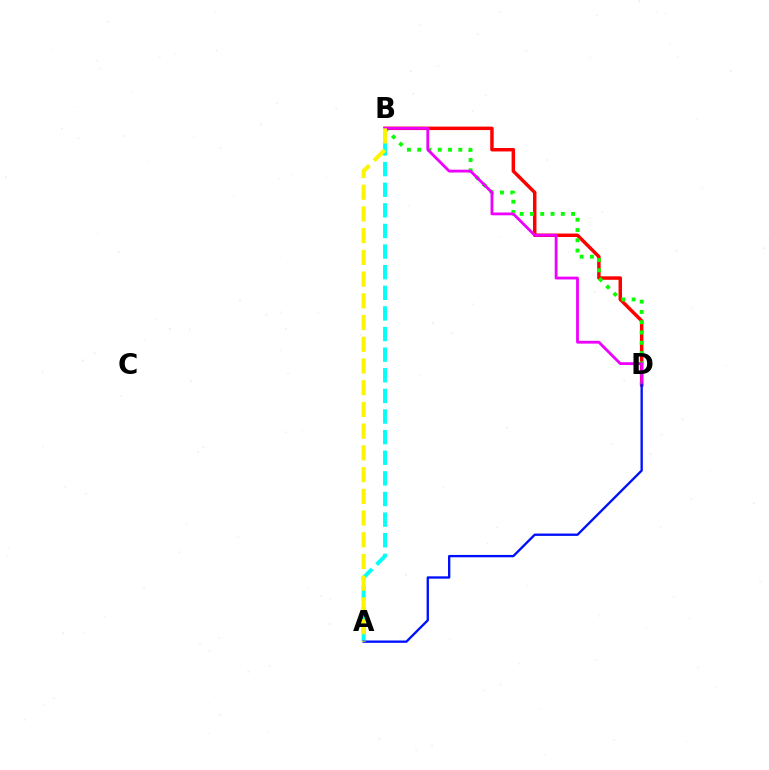{('B', 'D'): [{'color': '#ff0000', 'line_style': 'solid', 'thickness': 2.5}, {'color': '#08ff00', 'line_style': 'dotted', 'thickness': 2.79}, {'color': '#ee00ff', 'line_style': 'solid', 'thickness': 2.02}], ('A', 'B'): [{'color': '#00fff6', 'line_style': 'dashed', 'thickness': 2.8}, {'color': '#fcf500', 'line_style': 'dashed', 'thickness': 2.95}], ('A', 'D'): [{'color': '#0010ff', 'line_style': 'solid', 'thickness': 1.69}]}